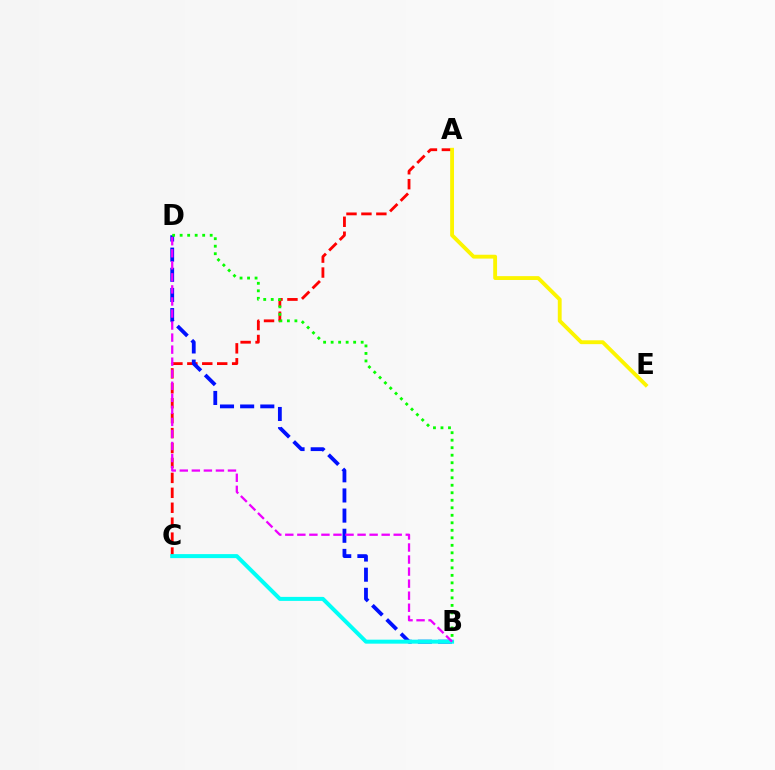{('A', 'C'): [{'color': '#ff0000', 'line_style': 'dashed', 'thickness': 2.03}], ('A', 'E'): [{'color': '#fcf500', 'line_style': 'solid', 'thickness': 2.77}], ('B', 'D'): [{'color': '#0010ff', 'line_style': 'dashed', 'thickness': 2.74}, {'color': '#08ff00', 'line_style': 'dotted', 'thickness': 2.04}, {'color': '#ee00ff', 'line_style': 'dashed', 'thickness': 1.64}], ('B', 'C'): [{'color': '#00fff6', 'line_style': 'solid', 'thickness': 2.88}]}